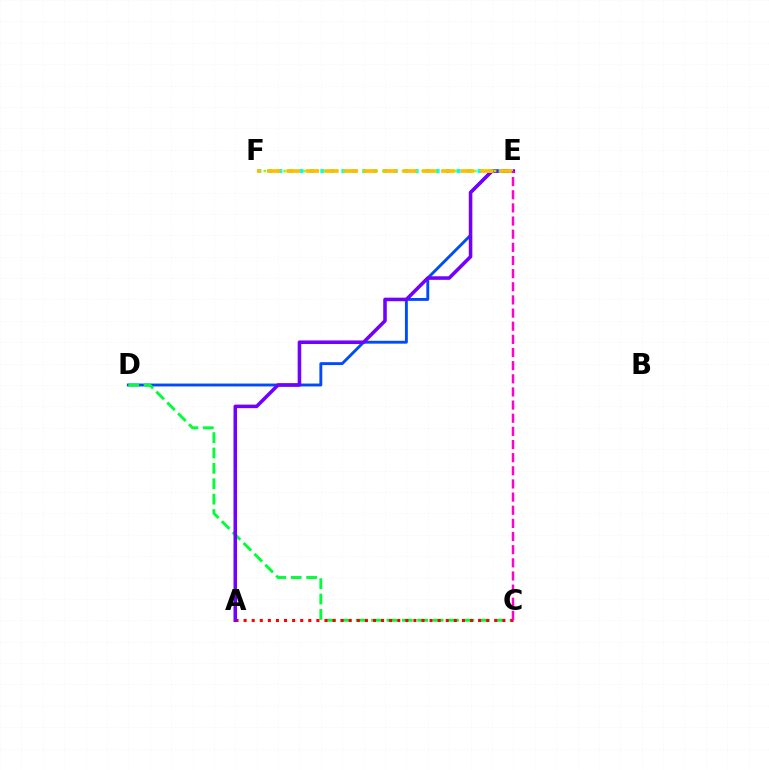{('D', 'E'): [{'color': '#004bff', 'line_style': 'solid', 'thickness': 2.08}], ('C', 'D'): [{'color': '#00ff39', 'line_style': 'dashed', 'thickness': 2.09}], ('A', 'C'): [{'color': '#ff0000', 'line_style': 'dotted', 'thickness': 2.2}], ('A', 'E'): [{'color': '#7200ff', 'line_style': 'solid', 'thickness': 2.56}], ('E', 'F'): [{'color': '#00fff6', 'line_style': 'dotted', 'thickness': 2.85}, {'color': '#84ff00', 'line_style': 'dotted', 'thickness': 1.79}, {'color': '#ffbd00', 'line_style': 'dashed', 'thickness': 2.63}], ('C', 'E'): [{'color': '#ff00cf', 'line_style': 'dashed', 'thickness': 1.79}]}